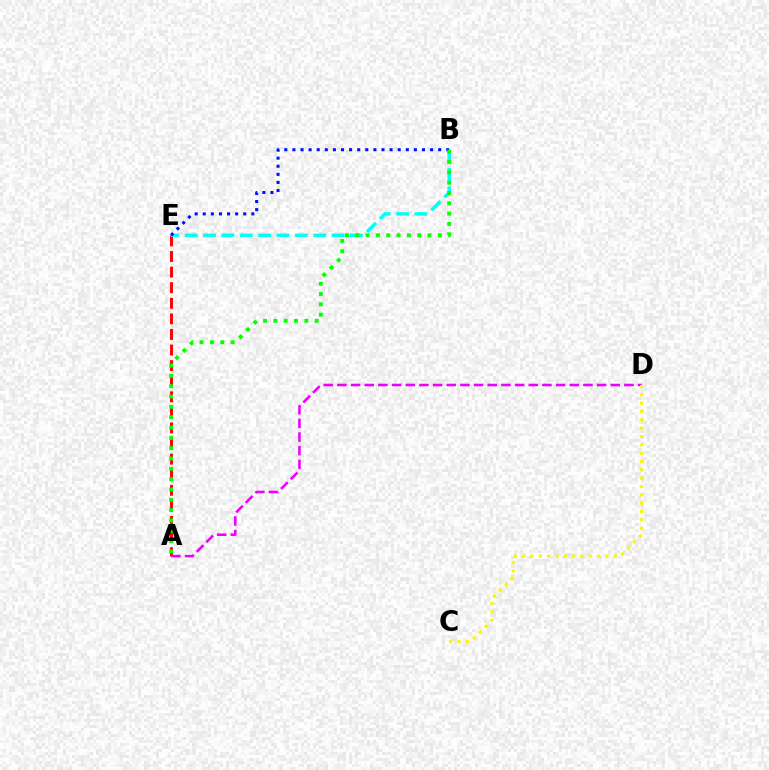{('A', 'E'): [{'color': '#ff0000', 'line_style': 'dashed', 'thickness': 2.12}], ('B', 'E'): [{'color': '#00fff6', 'line_style': 'dashed', 'thickness': 2.49}, {'color': '#0010ff', 'line_style': 'dotted', 'thickness': 2.2}], ('A', 'B'): [{'color': '#08ff00', 'line_style': 'dotted', 'thickness': 2.81}], ('A', 'D'): [{'color': '#ee00ff', 'line_style': 'dashed', 'thickness': 1.86}], ('C', 'D'): [{'color': '#fcf500', 'line_style': 'dotted', 'thickness': 2.27}]}